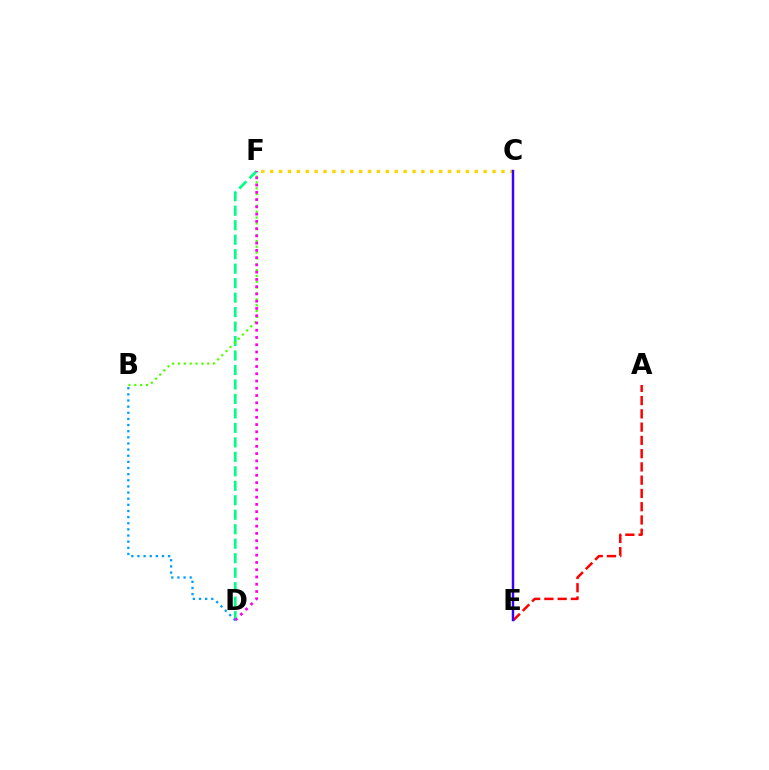{('D', 'F'): [{'color': '#00ff86', 'line_style': 'dashed', 'thickness': 1.97}, {'color': '#ff00ed', 'line_style': 'dotted', 'thickness': 1.97}], ('B', 'D'): [{'color': '#009eff', 'line_style': 'dotted', 'thickness': 1.67}], ('B', 'F'): [{'color': '#4fff00', 'line_style': 'dotted', 'thickness': 1.59}], ('A', 'E'): [{'color': '#ff0000', 'line_style': 'dashed', 'thickness': 1.8}], ('C', 'F'): [{'color': '#ffd500', 'line_style': 'dotted', 'thickness': 2.42}], ('C', 'E'): [{'color': '#3700ff', 'line_style': 'solid', 'thickness': 1.76}]}